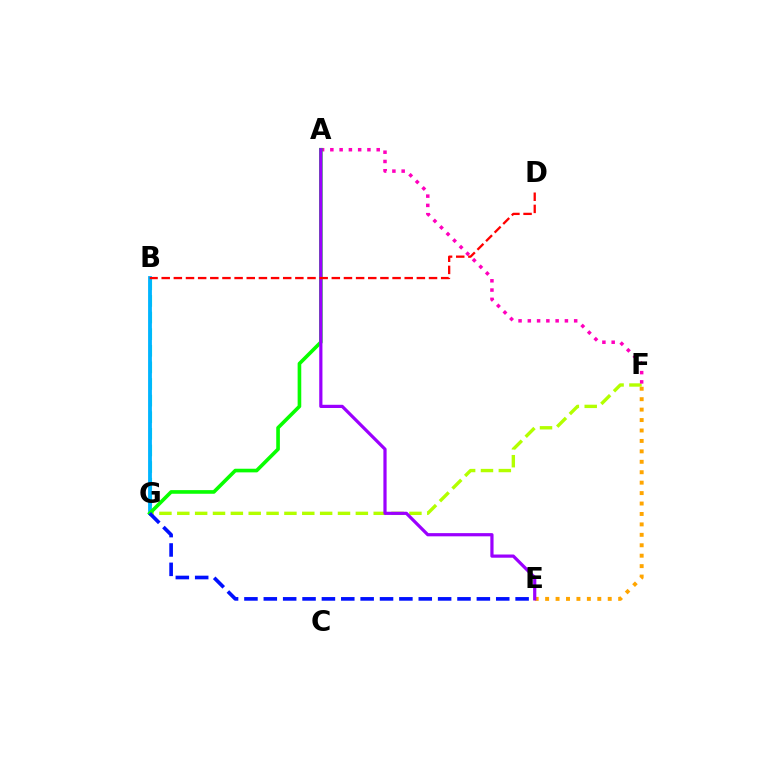{('E', 'F'): [{'color': '#ffa500', 'line_style': 'dotted', 'thickness': 2.83}], ('F', 'G'): [{'color': '#b3ff00', 'line_style': 'dashed', 'thickness': 2.43}], ('B', 'G'): [{'color': '#00ff9d', 'line_style': 'dashed', 'thickness': 2.26}, {'color': '#00b5ff', 'line_style': 'solid', 'thickness': 2.75}], ('A', 'F'): [{'color': '#ff00bd', 'line_style': 'dotted', 'thickness': 2.52}], ('A', 'G'): [{'color': '#08ff00', 'line_style': 'solid', 'thickness': 2.61}], ('E', 'G'): [{'color': '#0010ff', 'line_style': 'dashed', 'thickness': 2.63}], ('A', 'E'): [{'color': '#9b00ff', 'line_style': 'solid', 'thickness': 2.31}], ('B', 'D'): [{'color': '#ff0000', 'line_style': 'dashed', 'thickness': 1.65}]}